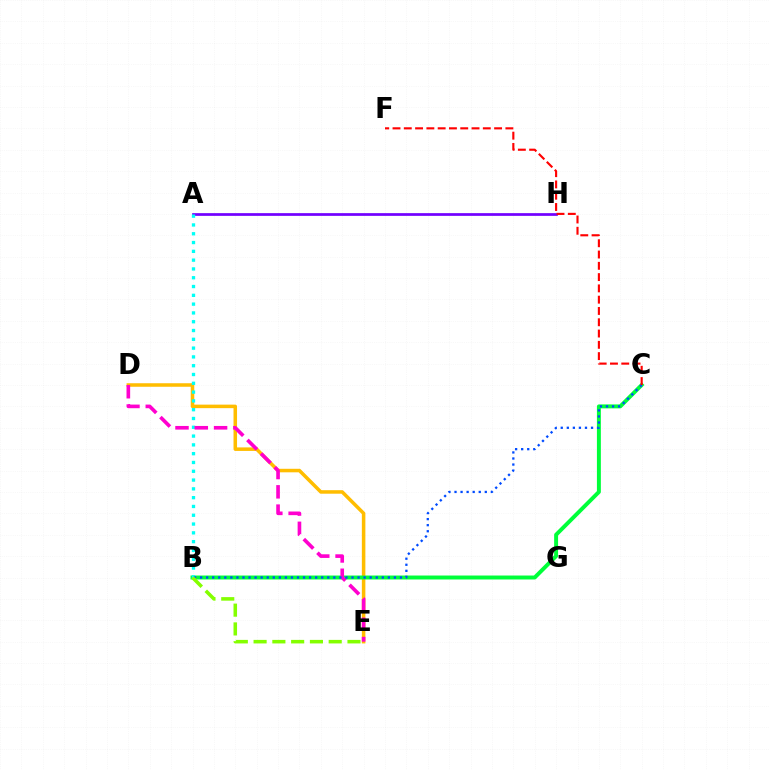{('D', 'E'): [{'color': '#ffbd00', 'line_style': 'solid', 'thickness': 2.54}, {'color': '#ff00cf', 'line_style': 'dashed', 'thickness': 2.62}], ('B', 'C'): [{'color': '#00ff39', 'line_style': 'solid', 'thickness': 2.84}, {'color': '#004bff', 'line_style': 'dotted', 'thickness': 1.65}], ('A', 'H'): [{'color': '#7200ff', 'line_style': 'solid', 'thickness': 1.96}], ('A', 'B'): [{'color': '#00fff6', 'line_style': 'dotted', 'thickness': 2.39}], ('C', 'F'): [{'color': '#ff0000', 'line_style': 'dashed', 'thickness': 1.53}], ('B', 'E'): [{'color': '#84ff00', 'line_style': 'dashed', 'thickness': 2.55}]}